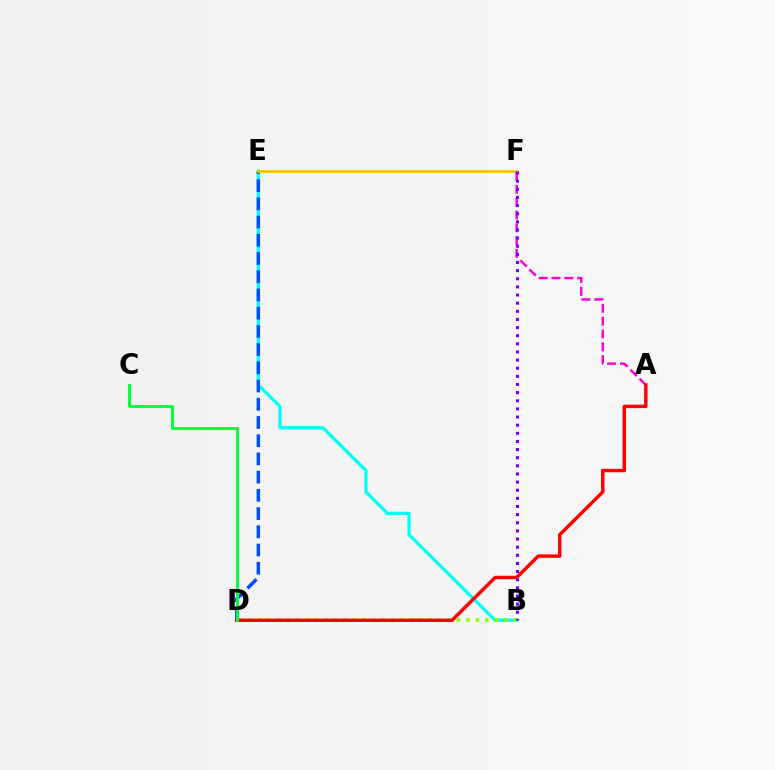{('B', 'E'): [{'color': '#00fff6', 'line_style': 'solid', 'thickness': 2.34}], ('D', 'E'): [{'color': '#004bff', 'line_style': 'dashed', 'thickness': 2.48}], ('B', 'D'): [{'color': '#84ff00', 'line_style': 'dotted', 'thickness': 2.57}], ('E', 'F'): [{'color': '#ffbd00', 'line_style': 'solid', 'thickness': 1.89}], ('A', 'F'): [{'color': '#ff00cf', 'line_style': 'dashed', 'thickness': 1.74}], ('B', 'F'): [{'color': '#7200ff', 'line_style': 'dotted', 'thickness': 2.21}], ('A', 'D'): [{'color': '#ff0000', 'line_style': 'solid', 'thickness': 2.47}], ('C', 'D'): [{'color': '#00ff39', 'line_style': 'solid', 'thickness': 2.07}]}